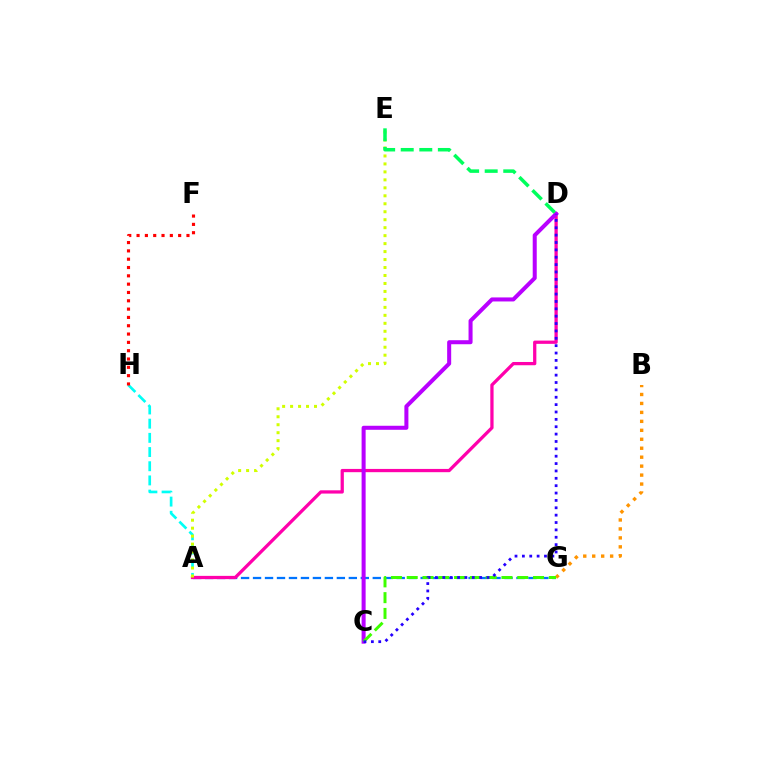{('A', 'H'): [{'color': '#00fff6', 'line_style': 'dashed', 'thickness': 1.93}], ('B', 'G'): [{'color': '#ff9400', 'line_style': 'dotted', 'thickness': 2.43}], ('A', 'G'): [{'color': '#0074ff', 'line_style': 'dashed', 'thickness': 1.63}], ('A', 'D'): [{'color': '#ff00ac', 'line_style': 'solid', 'thickness': 2.35}], ('C', 'D'): [{'color': '#b900ff', 'line_style': 'solid', 'thickness': 2.9}, {'color': '#2500ff', 'line_style': 'dotted', 'thickness': 2.0}], ('C', 'G'): [{'color': '#3dff00', 'line_style': 'dashed', 'thickness': 2.14}], ('F', 'H'): [{'color': '#ff0000', 'line_style': 'dotted', 'thickness': 2.26}], ('A', 'E'): [{'color': '#d1ff00', 'line_style': 'dotted', 'thickness': 2.17}], ('D', 'E'): [{'color': '#00ff5c', 'line_style': 'dashed', 'thickness': 2.52}]}